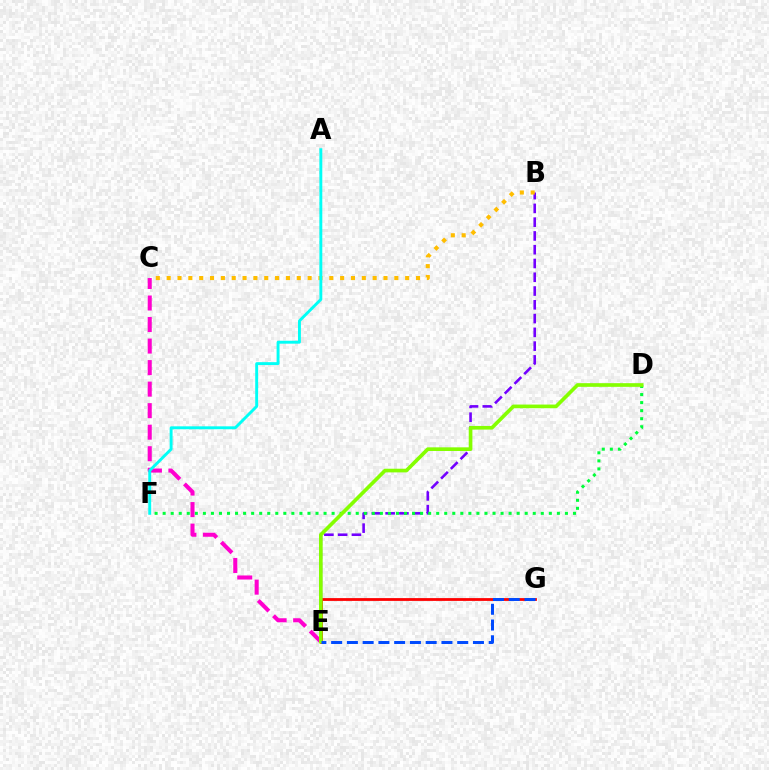{('B', 'E'): [{'color': '#7200ff', 'line_style': 'dashed', 'thickness': 1.87}], ('E', 'G'): [{'color': '#ff0000', 'line_style': 'solid', 'thickness': 2.01}, {'color': '#004bff', 'line_style': 'dashed', 'thickness': 2.14}], ('D', 'F'): [{'color': '#00ff39', 'line_style': 'dotted', 'thickness': 2.19}], ('C', 'E'): [{'color': '#ff00cf', 'line_style': 'dashed', 'thickness': 2.92}], ('B', 'C'): [{'color': '#ffbd00', 'line_style': 'dotted', 'thickness': 2.95}], ('A', 'F'): [{'color': '#00fff6', 'line_style': 'solid', 'thickness': 2.09}], ('D', 'E'): [{'color': '#84ff00', 'line_style': 'solid', 'thickness': 2.64}]}